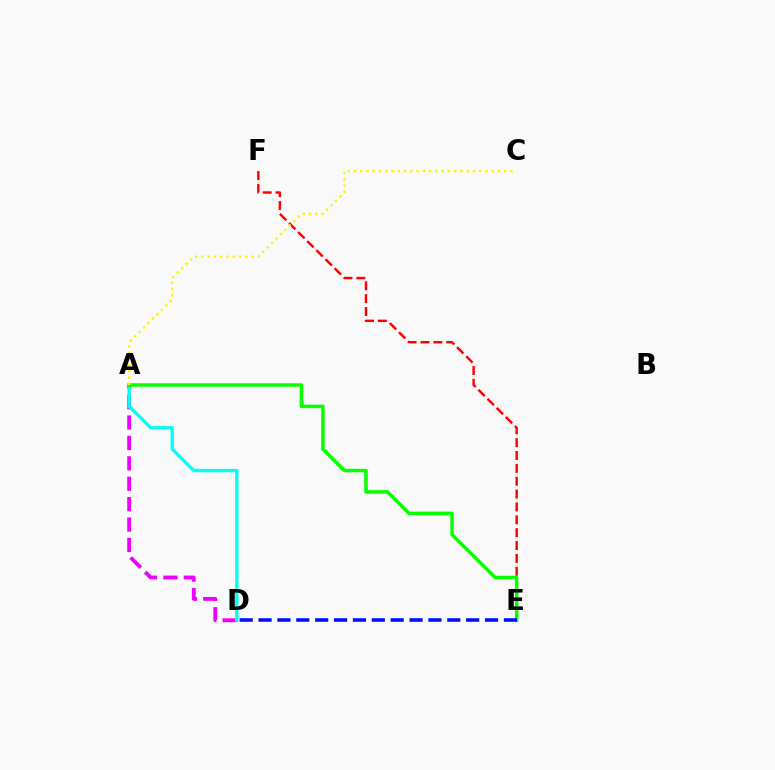{('E', 'F'): [{'color': '#ff0000', 'line_style': 'dashed', 'thickness': 1.75}], ('A', 'D'): [{'color': '#ee00ff', 'line_style': 'dashed', 'thickness': 2.77}, {'color': '#00fff6', 'line_style': 'solid', 'thickness': 2.4}], ('A', 'E'): [{'color': '#08ff00', 'line_style': 'solid', 'thickness': 2.52}], ('D', 'E'): [{'color': '#0010ff', 'line_style': 'dashed', 'thickness': 2.56}], ('A', 'C'): [{'color': '#fcf500', 'line_style': 'dotted', 'thickness': 1.7}]}